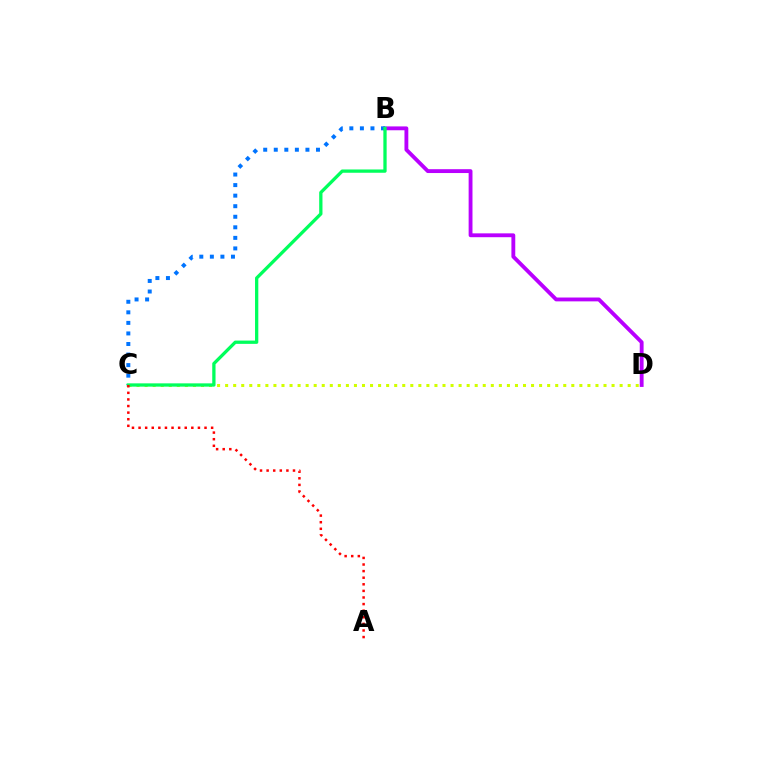{('C', 'D'): [{'color': '#d1ff00', 'line_style': 'dotted', 'thickness': 2.19}], ('B', 'D'): [{'color': '#b900ff', 'line_style': 'solid', 'thickness': 2.77}], ('B', 'C'): [{'color': '#0074ff', 'line_style': 'dotted', 'thickness': 2.87}, {'color': '#00ff5c', 'line_style': 'solid', 'thickness': 2.37}], ('A', 'C'): [{'color': '#ff0000', 'line_style': 'dotted', 'thickness': 1.79}]}